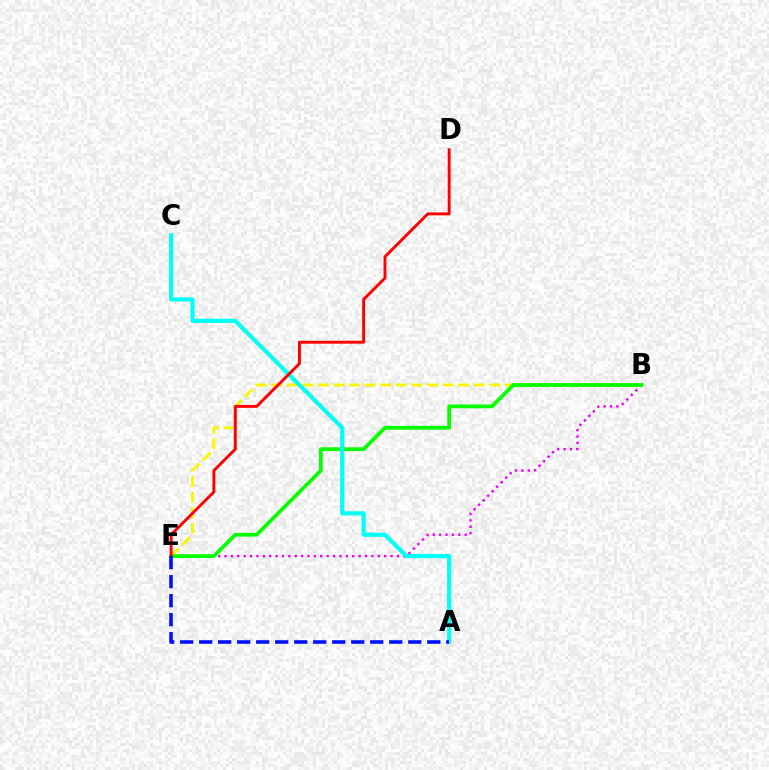{('B', 'E'): [{'color': '#ee00ff', 'line_style': 'dotted', 'thickness': 1.74}, {'color': '#fcf500', 'line_style': 'dashed', 'thickness': 2.12}, {'color': '#08ff00', 'line_style': 'solid', 'thickness': 2.73}], ('A', 'C'): [{'color': '#00fff6', 'line_style': 'solid', 'thickness': 3.0}], ('D', 'E'): [{'color': '#ff0000', 'line_style': 'solid', 'thickness': 2.09}], ('A', 'E'): [{'color': '#0010ff', 'line_style': 'dashed', 'thickness': 2.58}]}